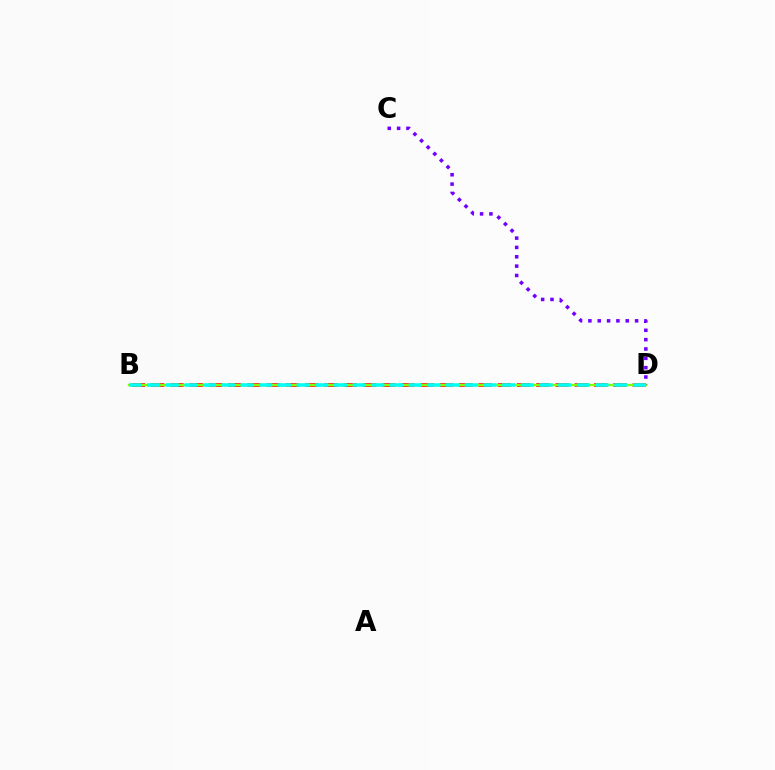{('B', 'D'): [{'color': '#ff0000', 'line_style': 'dashed', 'thickness': 2.62}, {'color': '#84ff00', 'line_style': 'solid', 'thickness': 1.67}, {'color': '#00fff6', 'line_style': 'dashed', 'thickness': 2.54}], ('C', 'D'): [{'color': '#7200ff', 'line_style': 'dotted', 'thickness': 2.54}]}